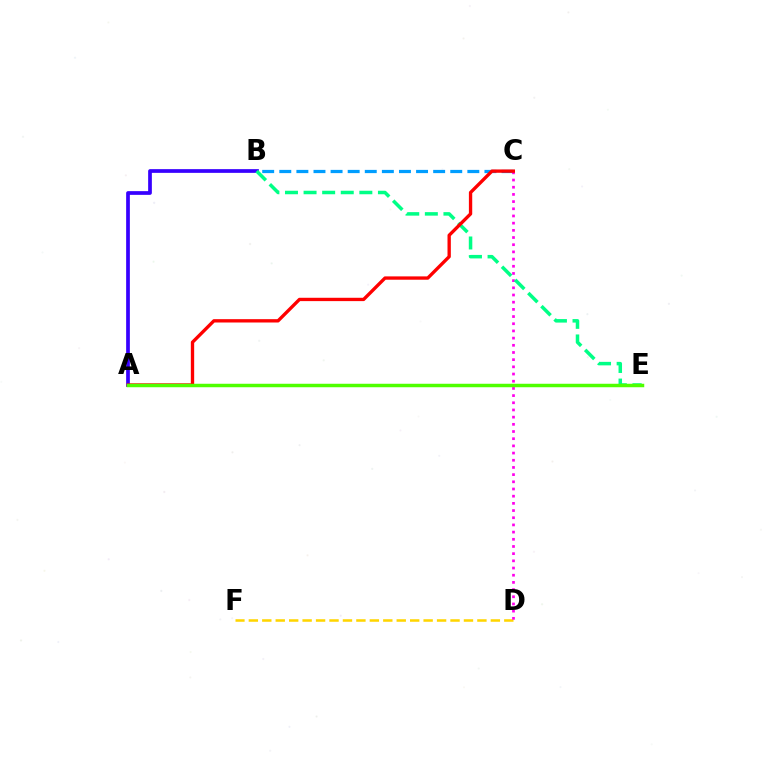{('D', 'F'): [{'color': '#ffd500', 'line_style': 'dashed', 'thickness': 1.83}], ('B', 'C'): [{'color': '#009eff', 'line_style': 'dashed', 'thickness': 2.32}], ('A', 'B'): [{'color': '#3700ff', 'line_style': 'solid', 'thickness': 2.68}], ('C', 'D'): [{'color': '#ff00ed', 'line_style': 'dotted', 'thickness': 1.95}], ('B', 'E'): [{'color': '#00ff86', 'line_style': 'dashed', 'thickness': 2.53}], ('A', 'C'): [{'color': '#ff0000', 'line_style': 'solid', 'thickness': 2.4}], ('A', 'E'): [{'color': '#4fff00', 'line_style': 'solid', 'thickness': 2.5}]}